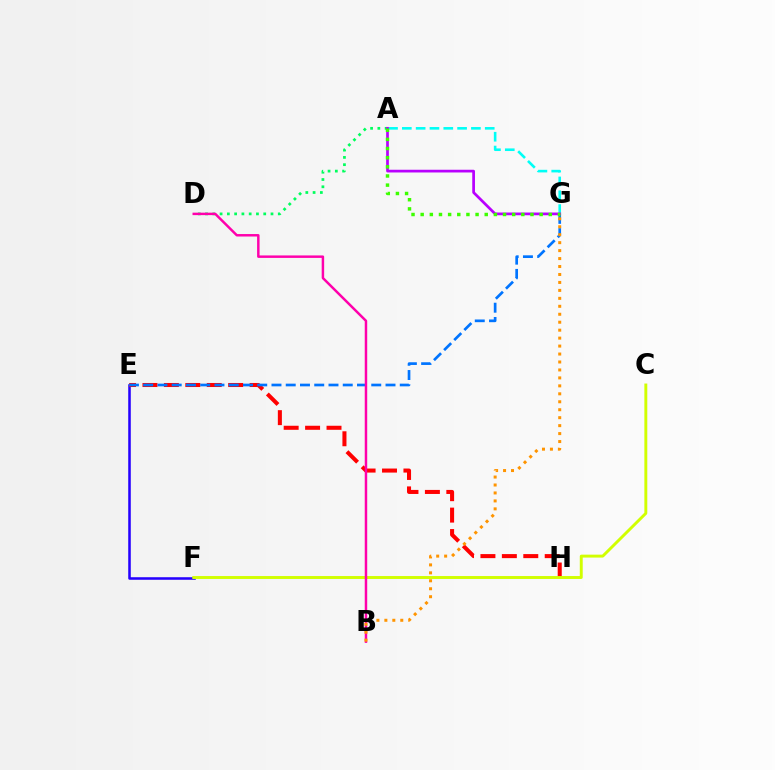{('E', 'F'): [{'color': '#2500ff', 'line_style': 'solid', 'thickness': 1.84}], ('E', 'H'): [{'color': '#ff0000', 'line_style': 'dashed', 'thickness': 2.91}], ('C', 'F'): [{'color': '#d1ff00', 'line_style': 'solid', 'thickness': 2.1}], ('A', 'D'): [{'color': '#00ff5c', 'line_style': 'dotted', 'thickness': 1.98}], ('E', 'G'): [{'color': '#0074ff', 'line_style': 'dashed', 'thickness': 1.94}], ('A', 'G'): [{'color': '#00fff6', 'line_style': 'dashed', 'thickness': 1.88}, {'color': '#b900ff', 'line_style': 'solid', 'thickness': 1.96}, {'color': '#3dff00', 'line_style': 'dotted', 'thickness': 2.49}], ('B', 'D'): [{'color': '#ff00ac', 'line_style': 'solid', 'thickness': 1.78}], ('B', 'G'): [{'color': '#ff9400', 'line_style': 'dotted', 'thickness': 2.16}]}